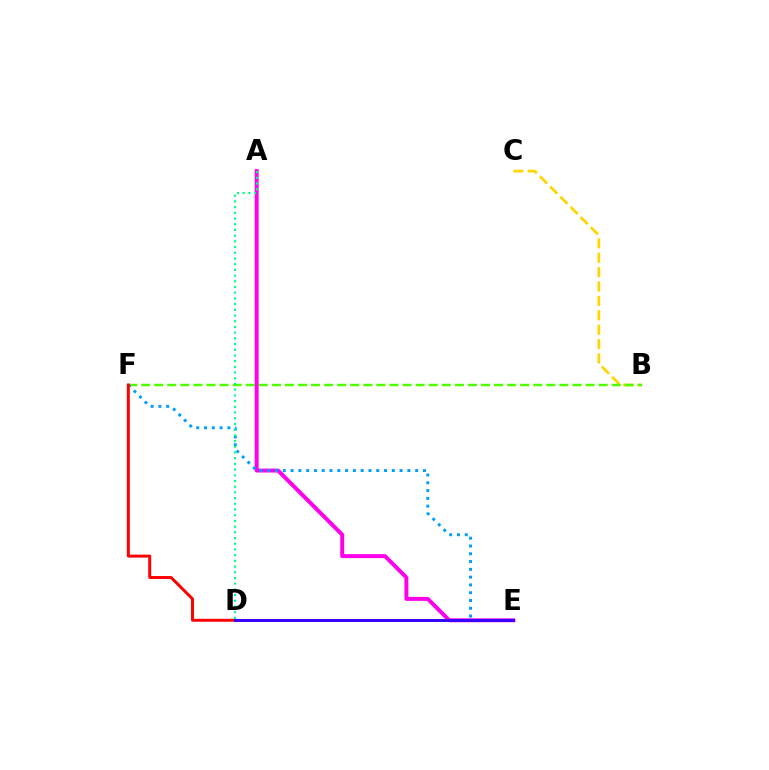{('B', 'C'): [{'color': '#ffd500', 'line_style': 'dashed', 'thickness': 1.96}], ('B', 'F'): [{'color': '#4fff00', 'line_style': 'dashed', 'thickness': 1.78}], ('A', 'E'): [{'color': '#ff00ed', 'line_style': 'solid', 'thickness': 2.85}], ('E', 'F'): [{'color': '#009eff', 'line_style': 'dotted', 'thickness': 2.12}], ('D', 'F'): [{'color': '#ff0000', 'line_style': 'solid', 'thickness': 2.13}], ('D', 'E'): [{'color': '#3700ff', 'line_style': 'solid', 'thickness': 2.11}], ('A', 'D'): [{'color': '#00ff86', 'line_style': 'dotted', 'thickness': 1.55}]}